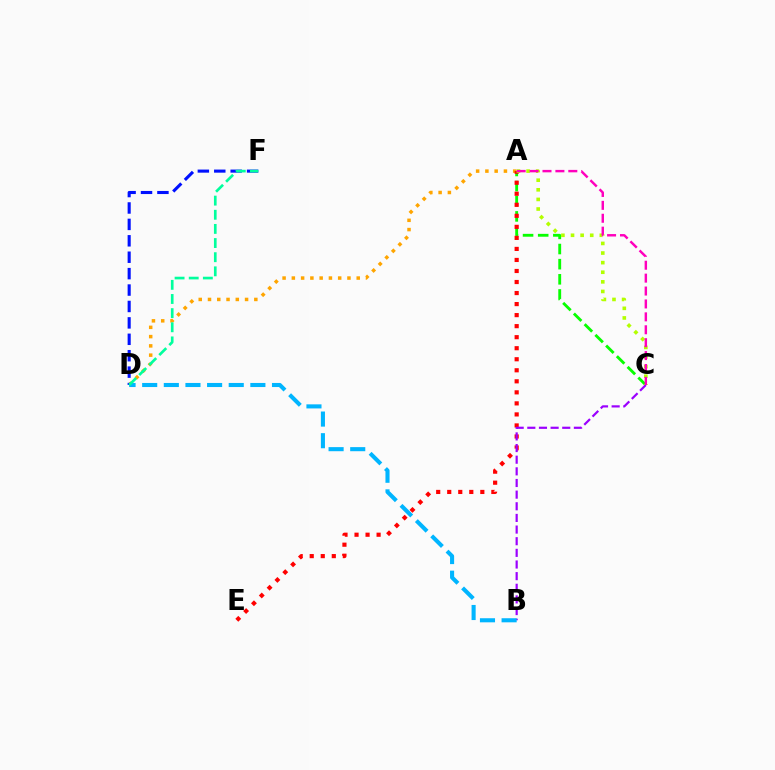{('A', 'D'): [{'color': '#ffa500', 'line_style': 'dotted', 'thickness': 2.52}], ('A', 'C'): [{'color': '#08ff00', 'line_style': 'dashed', 'thickness': 2.06}, {'color': '#b3ff00', 'line_style': 'dotted', 'thickness': 2.61}, {'color': '#ff00bd', 'line_style': 'dashed', 'thickness': 1.75}], ('D', 'F'): [{'color': '#0010ff', 'line_style': 'dashed', 'thickness': 2.23}, {'color': '#00ff9d', 'line_style': 'dashed', 'thickness': 1.92}], ('A', 'E'): [{'color': '#ff0000', 'line_style': 'dotted', 'thickness': 3.0}], ('B', 'C'): [{'color': '#9b00ff', 'line_style': 'dashed', 'thickness': 1.58}], ('B', 'D'): [{'color': '#00b5ff', 'line_style': 'dashed', 'thickness': 2.94}]}